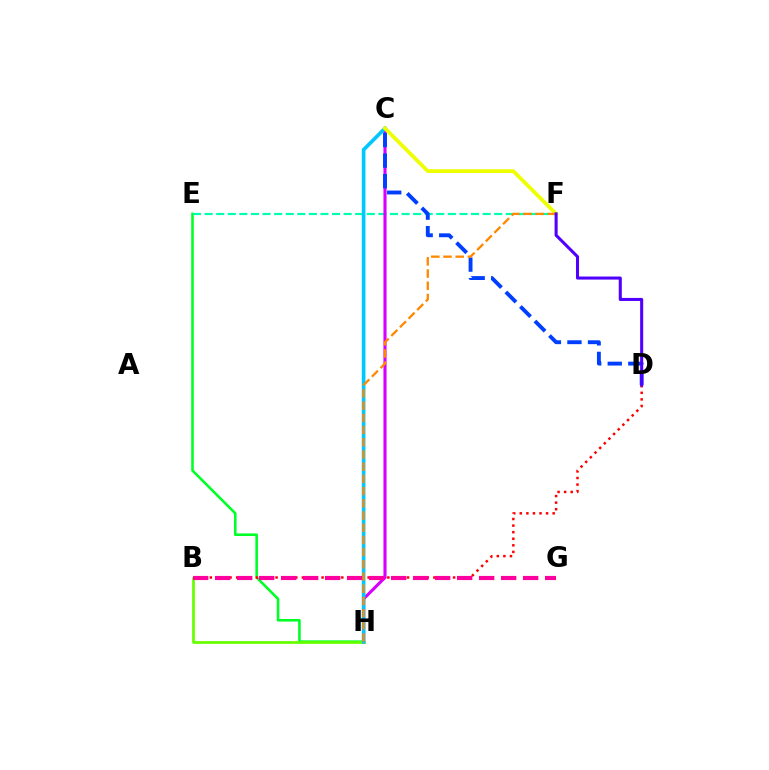{('E', 'H'): [{'color': '#00ff27', 'line_style': 'solid', 'thickness': 1.86}], ('E', 'F'): [{'color': '#00ffaf', 'line_style': 'dashed', 'thickness': 1.57}], ('B', 'H'): [{'color': '#66ff00', 'line_style': 'solid', 'thickness': 1.99}], ('C', 'H'): [{'color': '#d600ff', 'line_style': 'solid', 'thickness': 2.23}, {'color': '#00c7ff', 'line_style': 'solid', 'thickness': 2.64}], ('B', 'D'): [{'color': '#ff0000', 'line_style': 'dotted', 'thickness': 1.79}], ('C', 'F'): [{'color': '#eeff00', 'line_style': 'solid', 'thickness': 2.7}], ('C', 'D'): [{'color': '#003fff', 'line_style': 'dashed', 'thickness': 2.79}], ('B', 'G'): [{'color': '#ff00a0', 'line_style': 'dashed', 'thickness': 2.99}], ('F', 'H'): [{'color': '#ff8800', 'line_style': 'dashed', 'thickness': 1.66}], ('D', 'F'): [{'color': '#4f00ff', 'line_style': 'solid', 'thickness': 2.2}]}